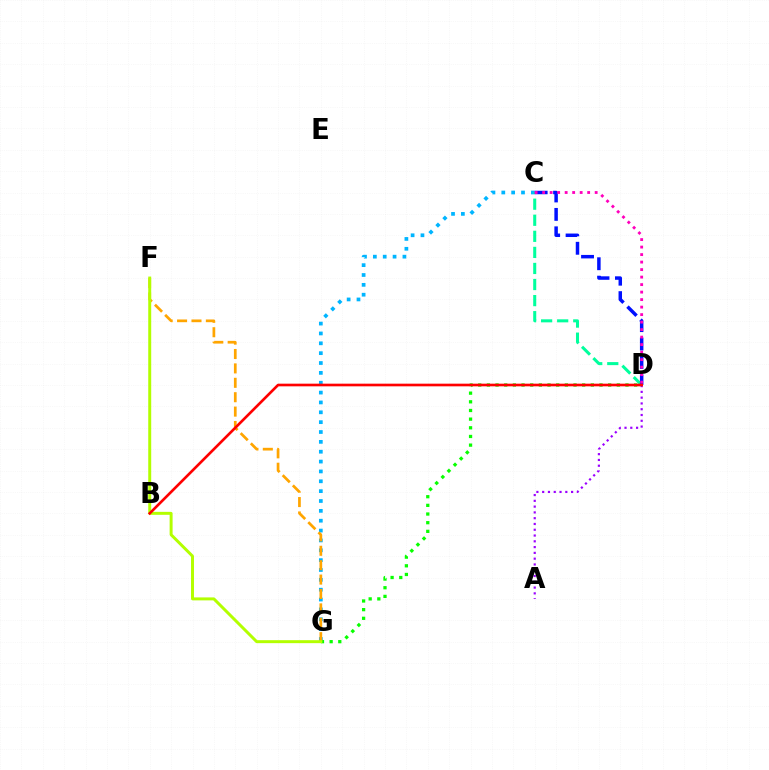{('C', 'G'): [{'color': '#00b5ff', 'line_style': 'dotted', 'thickness': 2.68}], ('A', 'D'): [{'color': '#9b00ff', 'line_style': 'dotted', 'thickness': 1.57}], ('C', 'D'): [{'color': '#00ff9d', 'line_style': 'dashed', 'thickness': 2.18}, {'color': '#0010ff', 'line_style': 'dashed', 'thickness': 2.5}, {'color': '#ff00bd', 'line_style': 'dotted', 'thickness': 2.04}], ('D', 'G'): [{'color': '#08ff00', 'line_style': 'dotted', 'thickness': 2.35}], ('F', 'G'): [{'color': '#ffa500', 'line_style': 'dashed', 'thickness': 1.96}, {'color': '#b3ff00', 'line_style': 'solid', 'thickness': 2.14}], ('B', 'D'): [{'color': '#ff0000', 'line_style': 'solid', 'thickness': 1.91}]}